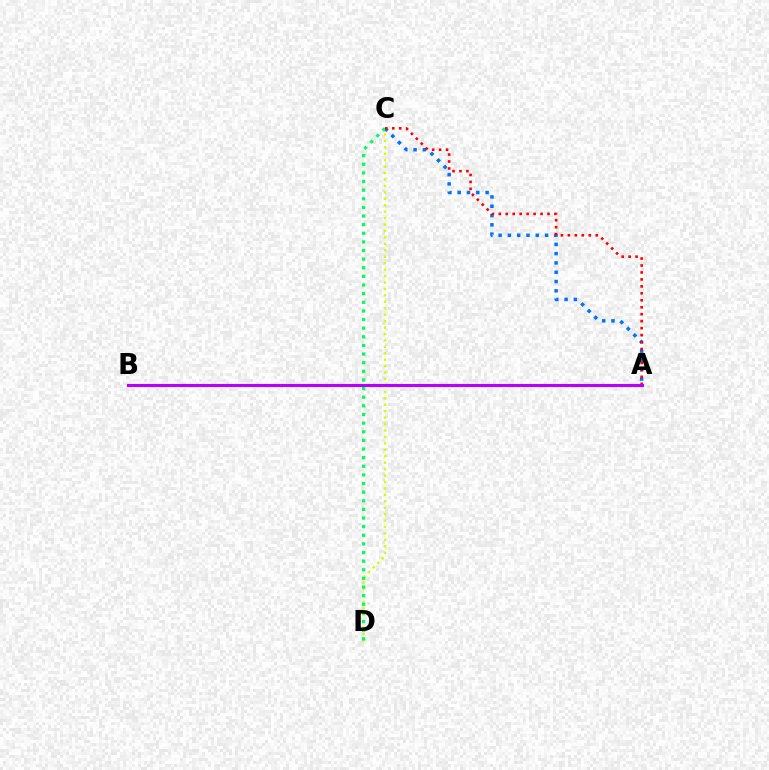{('C', 'D'): [{'color': '#d1ff00', 'line_style': 'dotted', 'thickness': 1.75}, {'color': '#00ff5c', 'line_style': 'dotted', 'thickness': 2.34}], ('A', 'C'): [{'color': '#0074ff', 'line_style': 'dotted', 'thickness': 2.53}, {'color': '#ff0000', 'line_style': 'dotted', 'thickness': 1.89}], ('A', 'B'): [{'color': '#b900ff', 'line_style': 'solid', 'thickness': 2.22}]}